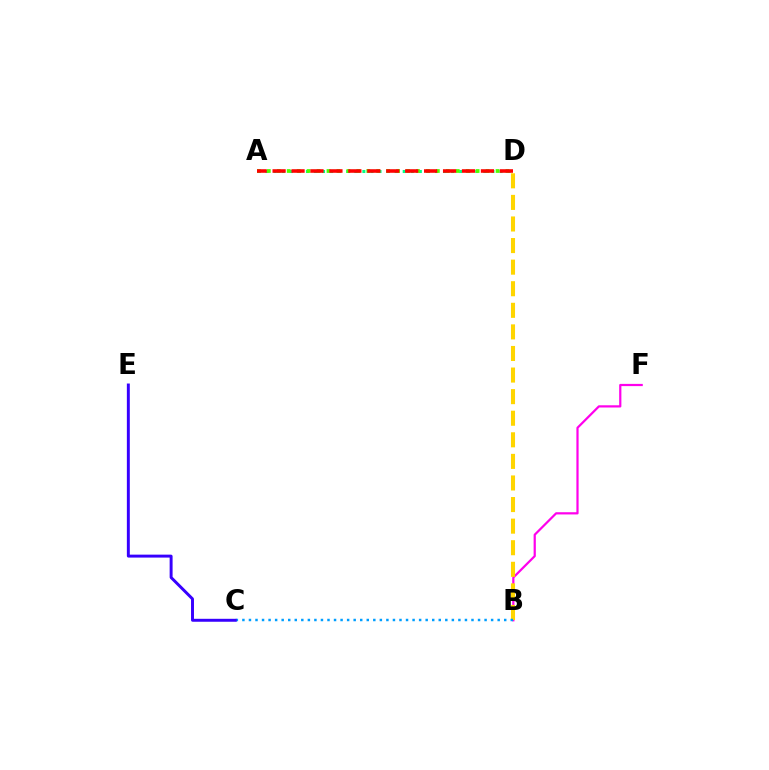{('A', 'D'): [{'color': '#00ff86', 'line_style': 'dotted', 'thickness': 2.19}, {'color': '#4fff00', 'line_style': 'dotted', 'thickness': 2.7}, {'color': '#ff0000', 'line_style': 'dashed', 'thickness': 2.57}], ('B', 'F'): [{'color': '#ff00ed', 'line_style': 'solid', 'thickness': 1.6}], ('B', 'D'): [{'color': '#ffd500', 'line_style': 'dashed', 'thickness': 2.93}], ('B', 'C'): [{'color': '#009eff', 'line_style': 'dotted', 'thickness': 1.78}], ('C', 'E'): [{'color': '#3700ff', 'line_style': 'solid', 'thickness': 2.12}]}